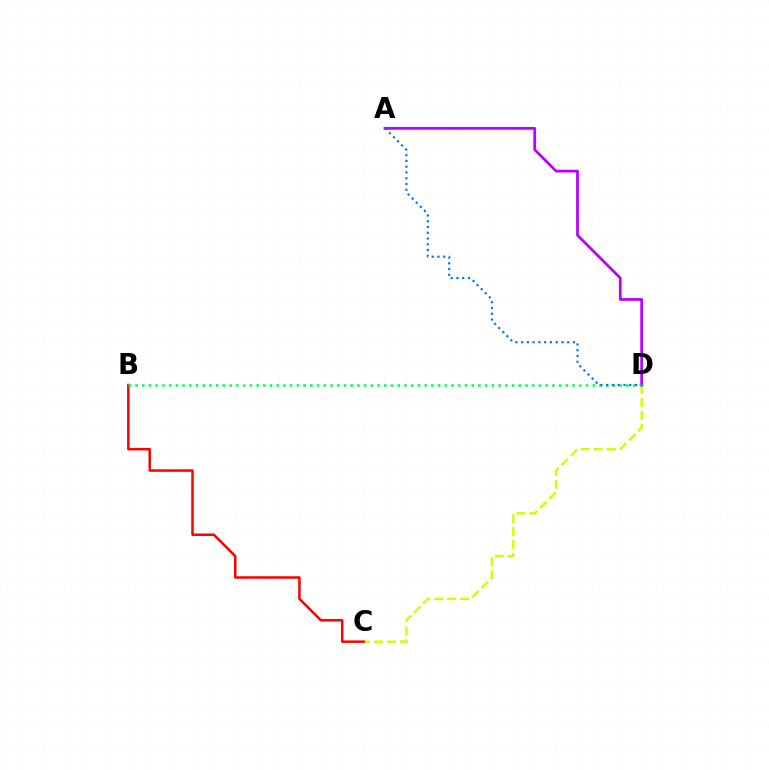{('C', 'D'): [{'color': '#d1ff00', 'line_style': 'dashed', 'thickness': 1.76}], ('B', 'C'): [{'color': '#ff0000', 'line_style': 'solid', 'thickness': 1.8}], ('A', 'D'): [{'color': '#b900ff', 'line_style': 'solid', 'thickness': 1.98}, {'color': '#0074ff', 'line_style': 'dotted', 'thickness': 1.57}], ('B', 'D'): [{'color': '#00ff5c', 'line_style': 'dotted', 'thickness': 1.83}]}